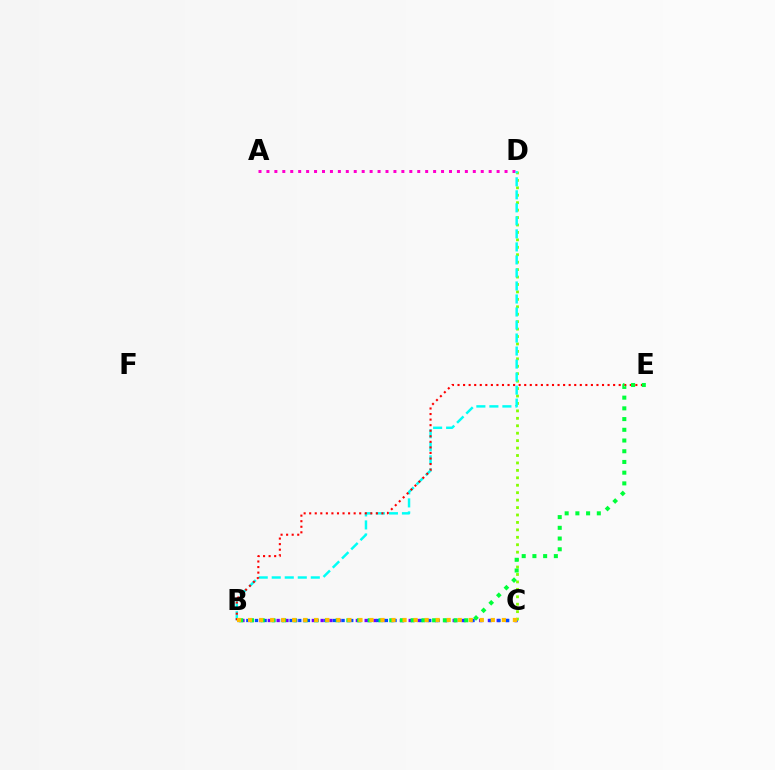{('B', 'C'): [{'color': '#7200ff', 'line_style': 'dotted', 'thickness': 2.39}, {'color': '#004bff', 'line_style': 'dotted', 'thickness': 2.35}, {'color': '#ffbd00', 'line_style': 'dotted', 'thickness': 3.0}], ('C', 'D'): [{'color': '#84ff00', 'line_style': 'dotted', 'thickness': 2.02}], ('A', 'D'): [{'color': '#ff00cf', 'line_style': 'dotted', 'thickness': 2.16}], ('B', 'D'): [{'color': '#00fff6', 'line_style': 'dashed', 'thickness': 1.77}], ('B', 'E'): [{'color': '#ff0000', 'line_style': 'dotted', 'thickness': 1.51}, {'color': '#00ff39', 'line_style': 'dotted', 'thickness': 2.91}]}